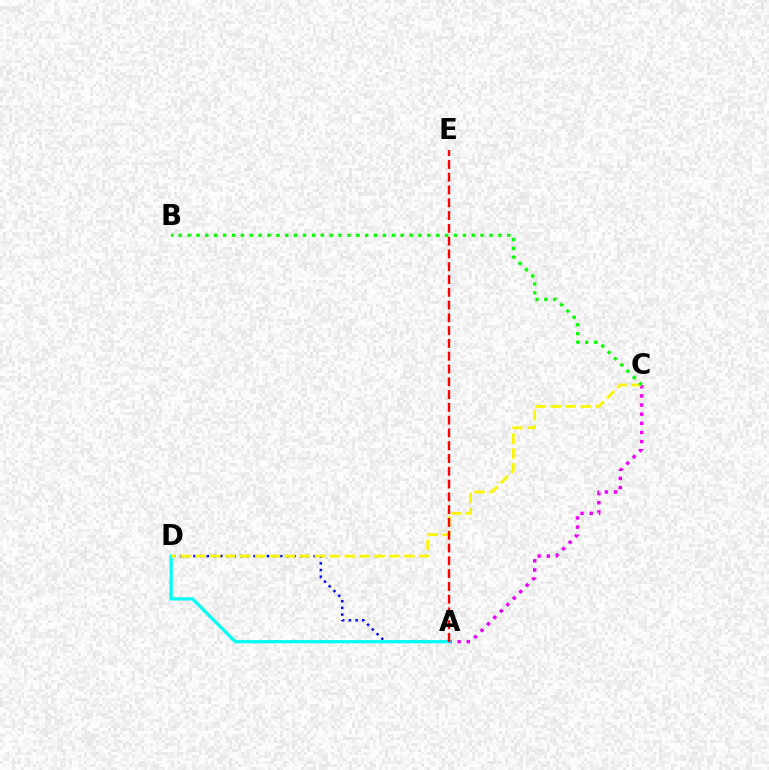{('A', 'D'): [{'color': '#0010ff', 'line_style': 'dotted', 'thickness': 1.81}, {'color': '#00fff6', 'line_style': 'solid', 'thickness': 2.35}], ('A', 'C'): [{'color': '#ee00ff', 'line_style': 'dotted', 'thickness': 2.48}], ('C', 'D'): [{'color': '#fcf500', 'line_style': 'dashed', 'thickness': 2.03}], ('A', 'E'): [{'color': '#ff0000', 'line_style': 'dashed', 'thickness': 1.74}], ('B', 'C'): [{'color': '#08ff00', 'line_style': 'dotted', 'thickness': 2.41}]}